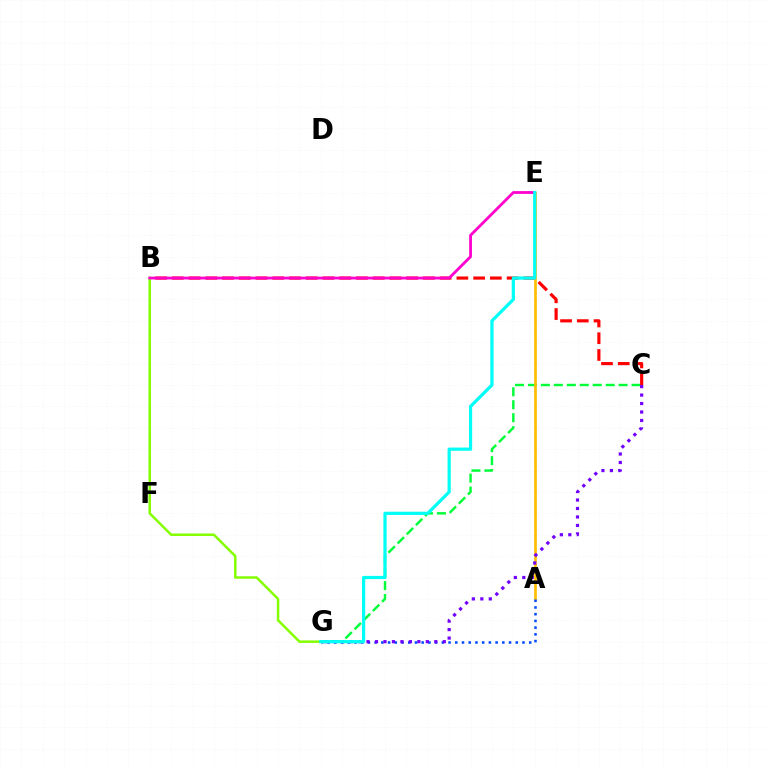{('C', 'G'): [{'color': '#00ff39', 'line_style': 'dashed', 'thickness': 1.76}, {'color': '#7200ff', 'line_style': 'dotted', 'thickness': 2.3}], ('A', 'E'): [{'color': '#ffbd00', 'line_style': 'solid', 'thickness': 1.93}], ('A', 'G'): [{'color': '#004bff', 'line_style': 'dotted', 'thickness': 1.83}], ('B', 'C'): [{'color': '#ff0000', 'line_style': 'dashed', 'thickness': 2.27}], ('B', 'G'): [{'color': '#84ff00', 'line_style': 'solid', 'thickness': 1.8}], ('B', 'E'): [{'color': '#ff00cf', 'line_style': 'solid', 'thickness': 2.01}], ('E', 'G'): [{'color': '#00fff6', 'line_style': 'solid', 'thickness': 2.31}]}